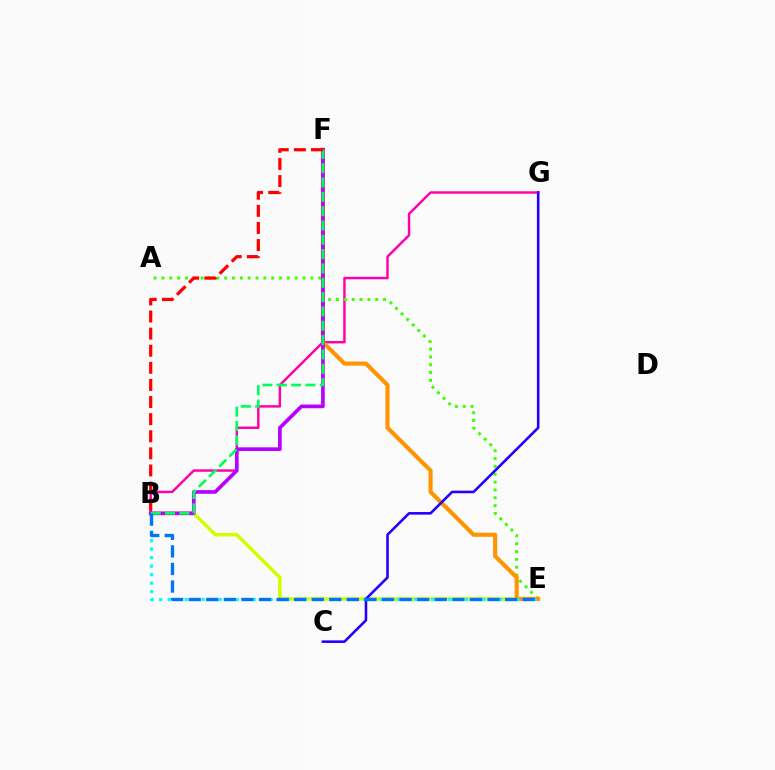{('B', 'E'): [{'color': '#d1ff00', 'line_style': 'solid', 'thickness': 2.5}, {'color': '#00fff6', 'line_style': 'dotted', 'thickness': 2.31}, {'color': '#0074ff', 'line_style': 'dashed', 'thickness': 2.39}], ('B', 'G'): [{'color': '#ff00ac', 'line_style': 'solid', 'thickness': 1.76}], ('A', 'E'): [{'color': '#3dff00', 'line_style': 'dotted', 'thickness': 2.13}], ('E', 'F'): [{'color': '#ff9400', 'line_style': 'solid', 'thickness': 2.96}], ('B', 'F'): [{'color': '#b900ff', 'line_style': 'solid', 'thickness': 2.65}, {'color': '#00ff5c', 'line_style': 'dashed', 'thickness': 1.95}, {'color': '#ff0000', 'line_style': 'dashed', 'thickness': 2.32}], ('C', 'G'): [{'color': '#2500ff', 'line_style': 'solid', 'thickness': 1.87}]}